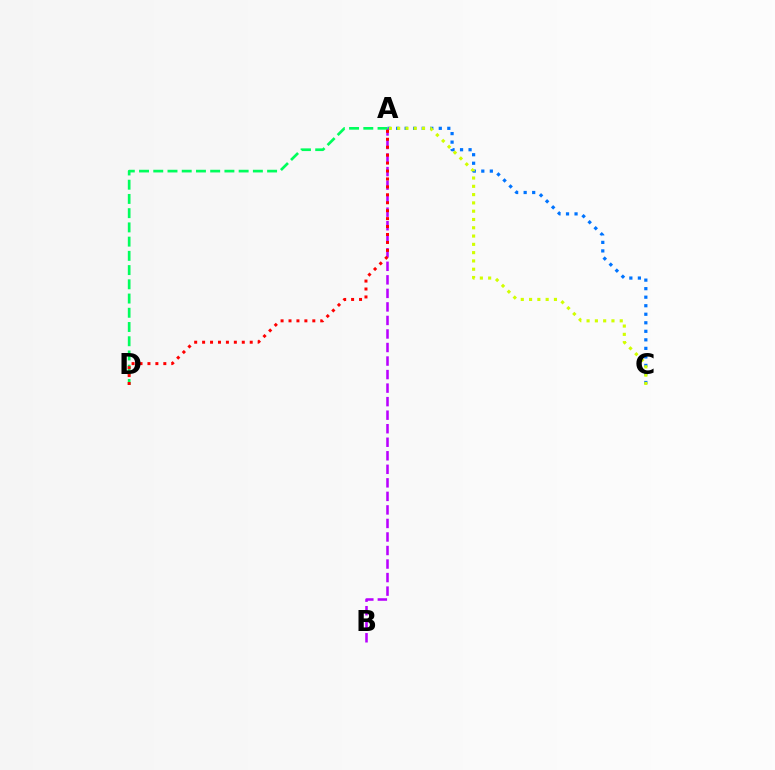{('A', 'C'): [{'color': '#0074ff', 'line_style': 'dotted', 'thickness': 2.32}, {'color': '#d1ff00', 'line_style': 'dotted', 'thickness': 2.25}], ('A', 'B'): [{'color': '#b900ff', 'line_style': 'dashed', 'thickness': 1.84}], ('A', 'D'): [{'color': '#00ff5c', 'line_style': 'dashed', 'thickness': 1.93}, {'color': '#ff0000', 'line_style': 'dotted', 'thickness': 2.16}]}